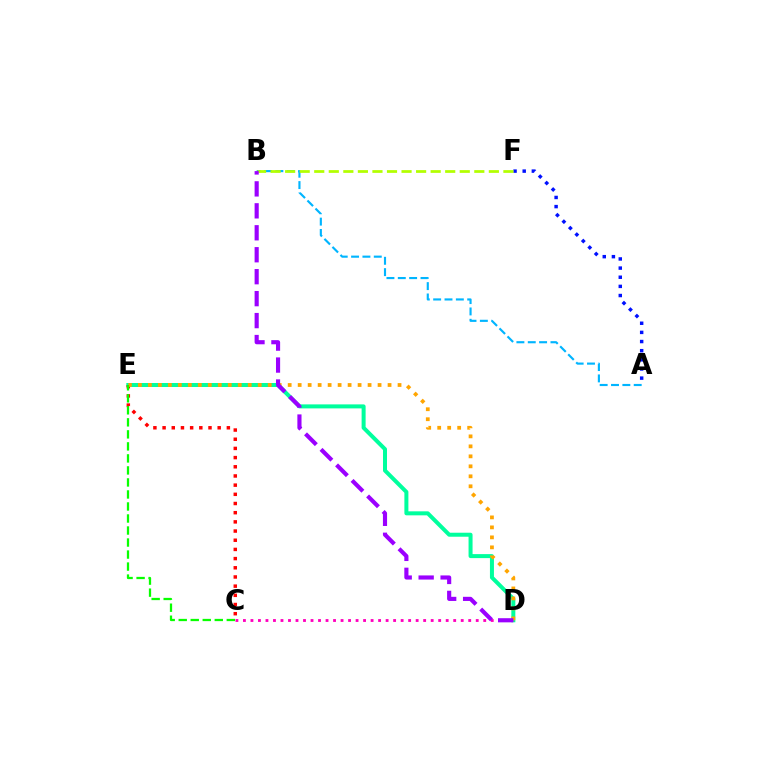{('D', 'E'): [{'color': '#00ff9d', 'line_style': 'solid', 'thickness': 2.88}, {'color': '#ffa500', 'line_style': 'dotted', 'thickness': 2.71}], ('A', 'B'): [{'color': '#00b5ff', 'line_style': 'dashed', 'thickness': 1.54}], ('C', 'D'): [{'color': '#ff00bd', 'line_style': 'dotted', 'thickness': 2.04}], ('C', 'E'): [{'color': '#ff0000', 'line_style': 'dotted', 'thickness': 2.49}, {'color': '#08ff00', 'line_style': 'dashed', 'thickness': 1.63}], ('A', 'F'): [{'color': '#0010ff', 'line_style': 'dotted', 'thickness': 2.48}], ('B', 'F'): [{'color': '#b3ff00', 'line_style': 'dashed', 'thickness': 1.98}], ('B', 'D'): [{'color': '#9b00ff', 'line_style': 'dashed', 'thickness': 2.98}]}